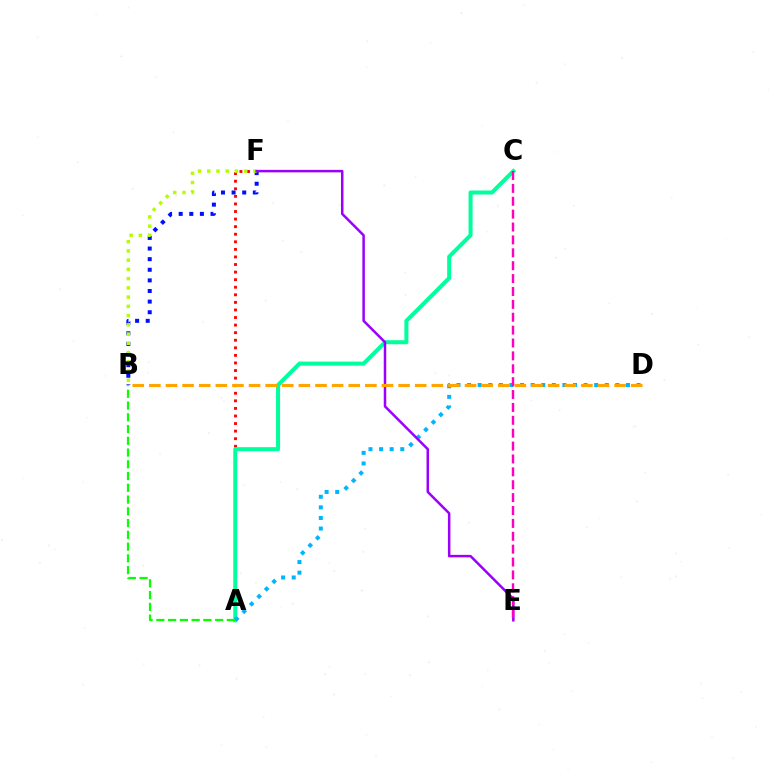{('A', 'F'): [{'color': '#ff0000', 'line_style': 'dotted', 'thickness': 2.06}], ('B', 'F'): [{'color': '#0010ff', 'line_style': 'dotted', 'thickness': 2.88}, {'color': '#b3ff00', 'line_style': 'dotted', 'thickness': 2.51}], ('A', 'C'): [{'color': '#00ff9d', 'line_style': 'solid', 'thickness': 2.9}], ('A', 'D'): [{'color': '#00b5ff', 'line_style': 'dotted', 'thickness': 2.88}], ('E', 'F'): [{'color': '#9b00ff', 'line_style': 'solid', 'thickness': 1.8}], ('A', 'B'): [{'color': '#08ff00', 'line_style': 'dashed', 'thickness': 1.6}], ('B', 'D'): [{'color': '#ffa500', 'line_style': 'dashed', 'thickness': 2.26}], ('C', 'E'): [{'color': '#ff00bd', 'line_style': 'dashed', 'thickness': 1.75}]}